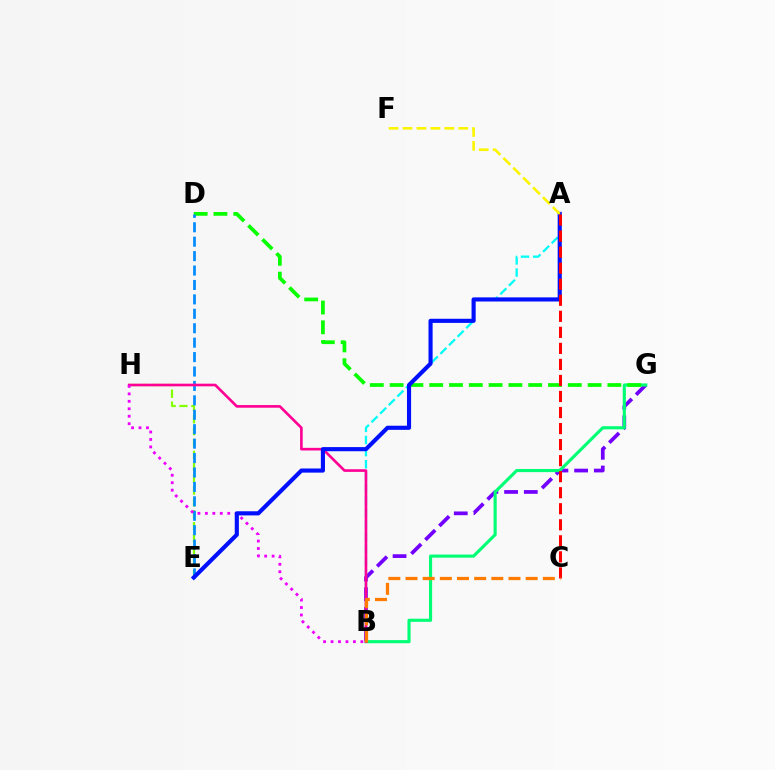{('B', 'G'): [{'color': '#7200ff', 'line_style': 'dashed', 'thickness': 2.68}, {'color': '#00ff74', 'line_style': 'solid', 'thickness': 2.25}], ('D', 'G'): [{'color': '#08ff00', 'line_style': 'dashed', 'thickness': 2.69}], ('A', 'B'): [{'color': '#00fff6', 'line_style': 'dashed', 'thickness': 1.65}], ('E', 'H'): [{'color': '#84ff00', 'line_style': 'dashed', 'thickness': 1.61}], ('D', 'E'): [{'color': '#008cff', 'line_style': 'dashed', 'thickness': 1.96}], ('B', 'H'): [{'color': '#ff0094', 'line_style': 'solid', 'thickness': 1.9}, {'color': '#ee00ff', 'line_style': 'dotted', 'thickness': 2.03}], ('A', 'E'): [{'color': '#0010ff', 'line_style': 'solid', 'thickness': 2.97}], ('A', 'C'): [{'color': '#ff0000', 'line_style': 'dashed', 'thickness': 2.18}], ('A', 'F'): [{'color': '#fcf500', 'line_style': 'dashed', 'thickness': 1.89}], ('B', 'C'): [{'color': '#ff7c00', 'line_style': 'dashed', 'thickness': 2.33}]}